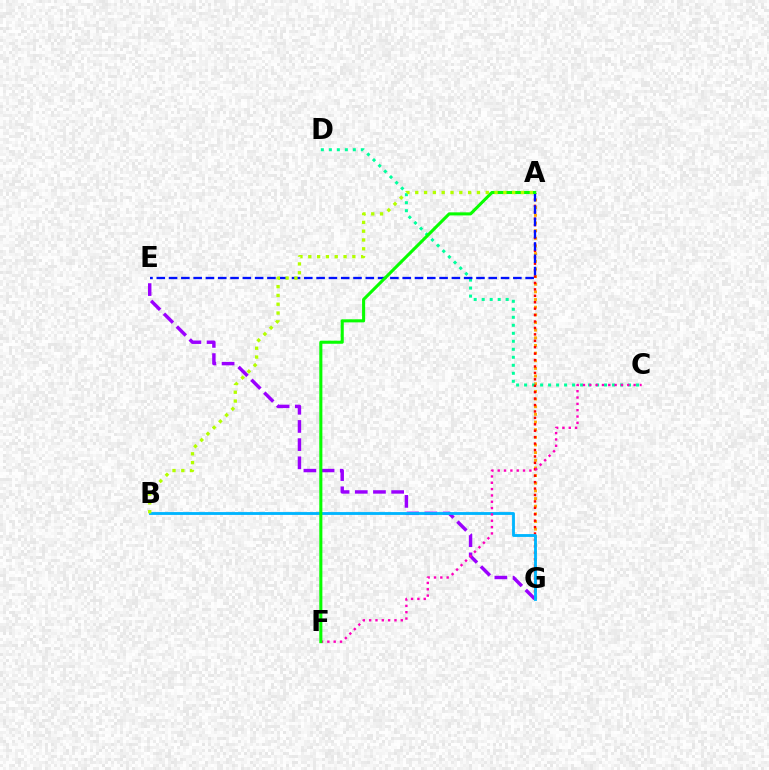{('A', 'G'): [{'color': '#ffa500', 'line_style': 'dotted', 'thickness': 2.08}, {'color': '#ff0000', 'line_style': 'dotted', 'thickness': 1.75}], ('C', 'D'): [{'color': '#00ff9d', 'line_style': 'dotted', 'thickness': 2.17}], ('A', 'E'): [{'color': '#0010ff', 'line_style': 'dashed', 'thickness': 1.67}], ('E', 'G'): [{'color': '#9b00ff', 'line_style': 'dashed', 'thickness': 2.47}], ('B', 'G'): [{'color': '#00b5ff', 'line_style': 'solid', 'thickness': 2.05}], ('C', 'F'): [{'color': '#ff00bd', 'line_style': 'dotted', 'thickness': 1.72}], ('A', 'F'): [{'color': '#08ff00', 'line_style': 'solid', 'thickness': 2.22}], ('A', 'B'): [{'color': '#b3ff00', 'line_style': 'dotted', 'thickness': 2.39}]}